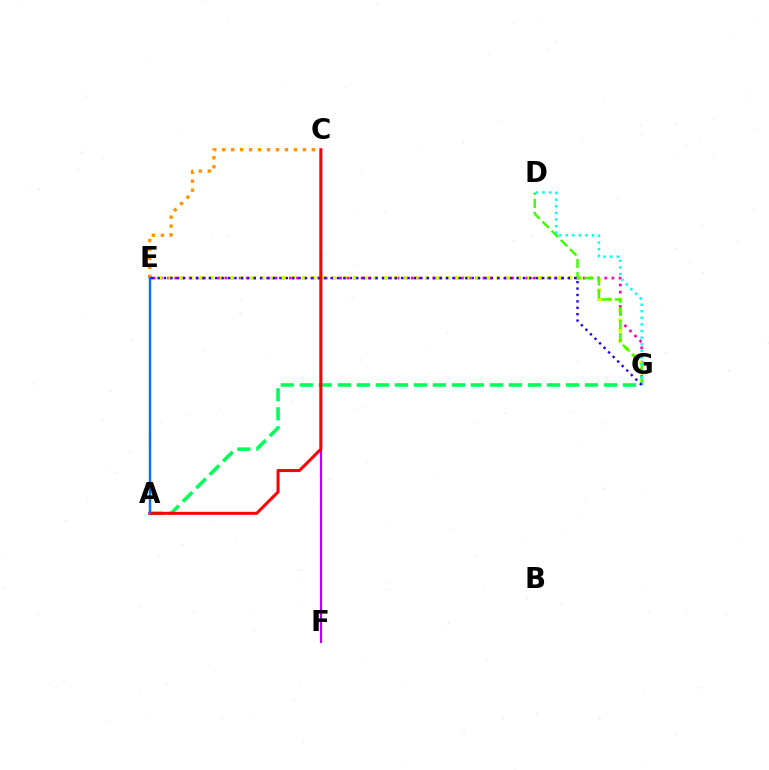{('E', 'G'): [{'color': '#ff00ac', 'line_style': 'dotted', 'thickness': 1.95}, {'color': '#d1ff00', 'line_style': 'dotted', 'thickness': 2.78}, {'color': '#2500ff', 'line_style': 'dotted', 'thickness': 1.74}], ('D', 'G'): [{'color': '#3dff00', 'line_style': 'dashed', 'thickness': 1.76}, {'color': '#00fff6', 'line_style': 'dotted', 'thickness': 1.79}], ('A', 'G'): [{'color': '#00ff5c', 'line_style': 'dashed', 'thickness': 2.58}], ('C', 'E'): [{'color': '#ff9400', 'line_style': 'dotted', 'thickness': 2.43}], ('C', 'F'): [{'color': '#b900ff', 'line_style': 'solid', 'thickness': 1.58}], ('A', 'C'): [{'color': '#ff0000', 'line_style': 'solid', 'thickness': 2.17}], ('A', 'E'): [{'color': '#0074ff', 'line_style': 'solid', 'thickness': 1.79}]}